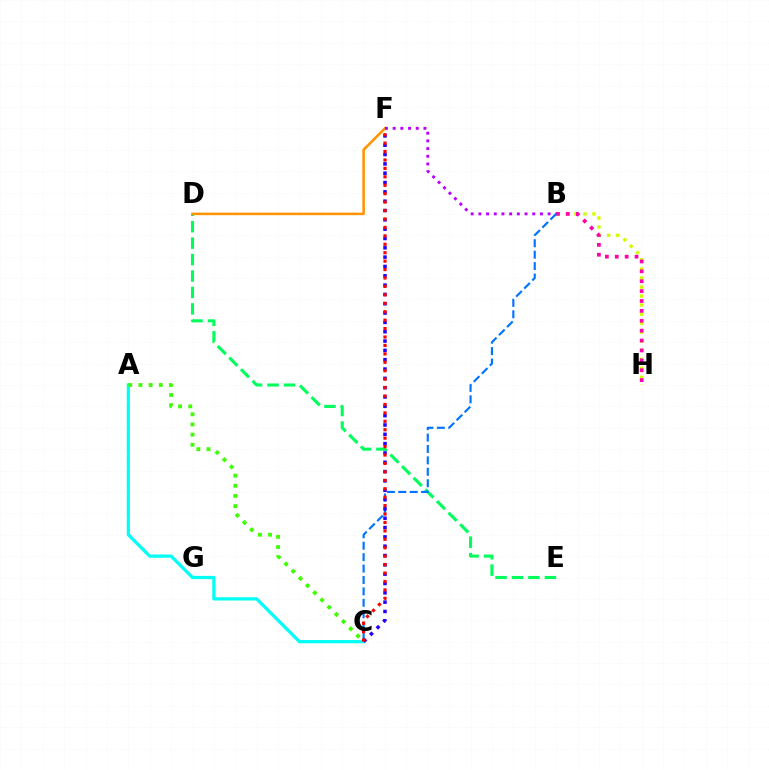{('B', 'H'): [{'color': '#d1ff00', 'line_style': 'dotted', 'thickness': 2.45}, {'color': '#ff00ac', 'line_style': 'dotted', 'thickness': 2.69}], ('D', 'E'): [{'color': '#00ff5c', 'line_style': 'dashed', 'thickness': 2.23}], ('D', 'F'): [{'color': '#ff9400', 'line_style': 'solid', 'thickness': 1.84}], ('B', 'C'): [{'color': '#0074ff', 'line_style': 'dashed', 'thickness': 1.55}], ('A', 'C'): [{'color': '#00fff6', 'line_style': 'solid', 'thickness': 2.33}, {'color': '#3dff00', 'line_style': 'dotted', 'thickness': 2.76}], ('B', 'F'): [{'color': '#b900ff', 'line_style': 'dotted', 'thickness': 2.09}], ('C', 'F'): [{'color': '#2500ff', 'line_style': 'dotted', 'thickness': 2.53}, {'color': '#ff0000', 'line_style': 'dotted', 'thickness': 2.29}]}